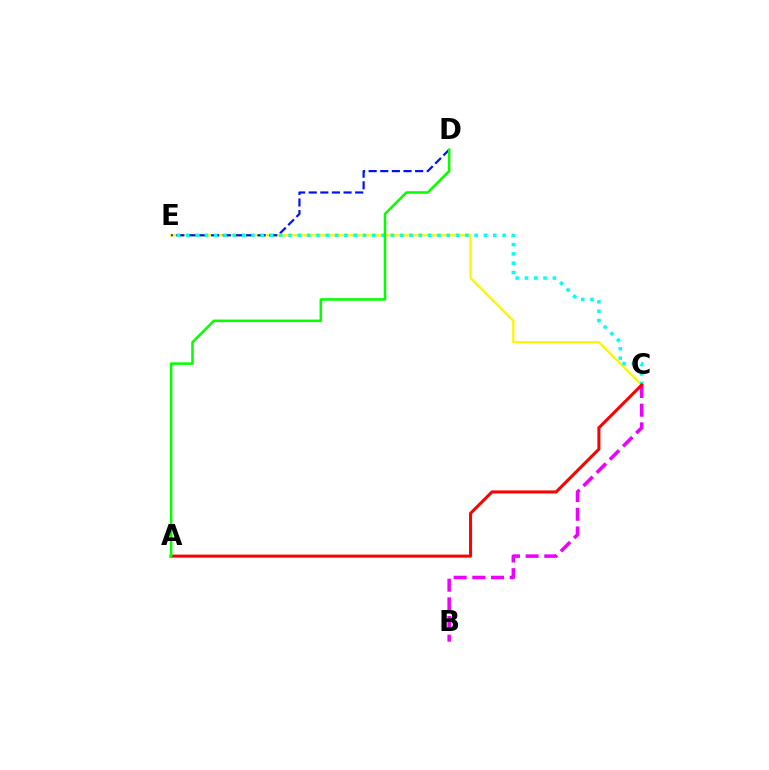{('B', 'C'): [{'color': '#ee00ff', 'line_style': 'dashed', 'thickness': 2.54}], ('C', 'E'): [{'color': '#fcf500', 'line_style': 'solid', 'thickness': 1.63}, {'color': '#00fff6', 'line_style': 'dotted', 'thickness': 2.53}], ('D', 'E'): [{'color': '#0010ff', 'line_style': 'dashed', 'thickness': 1.58}], ('A', 'C'): [{'color': '#ff0000', 'line_style': 'solid', 'thickness': 2.19}], ('A', 'D'): [{'color': '#08ff00', 'line_style': 'solid', 'thickness': 1.84}]}